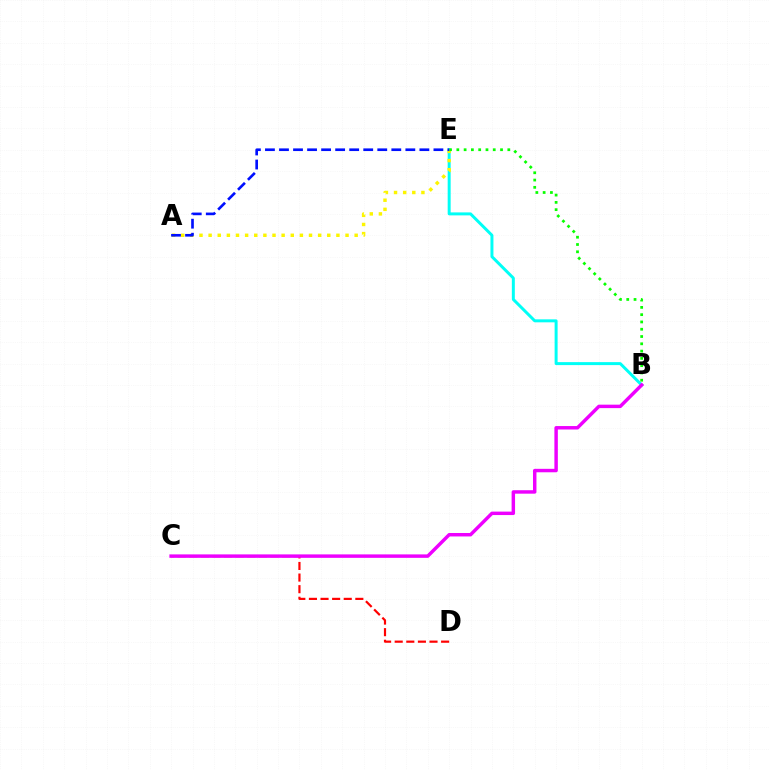{('C', 'D'): [{'color': '#ff0000', 'line_style': 'dashed', 'thickness': 1.58}], ('B', 'E'): [{'color': '#00fff6', 'line_style': 'solid', 'thickness': 2.14}, {'color': '#08ff00', 'line_style': 'dotted', 'thickness': 1.98}], ('A', 'E'): [{'color': '#fcf500', 'line_style': 'dotted', 'thickness': 2.48}, {'color': '#0010ff', 'line_style': 'dashed', 'thickness': 1.91}], ('B', 'C'): [{'color': '#ee00ff', 'line_style': 'solid', 'thickness': 2.49}]}